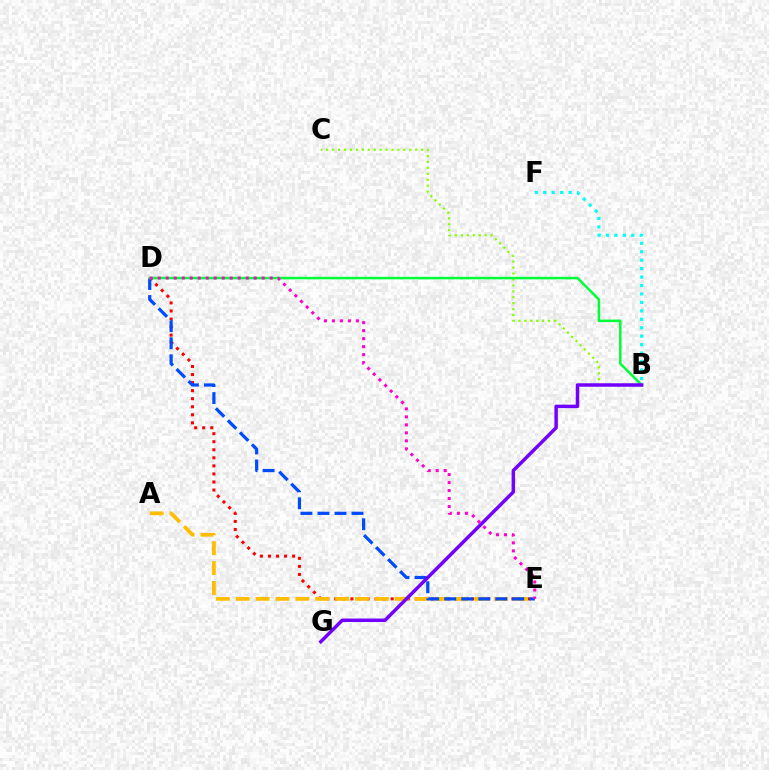{('D', 'E'): [{'color': '#ff0000', 'line_style': 'dotted', 'thickness': 2.19}, {'color': '#004bff', 'line_style': 'dashed', 'thickness': 2.31}, {'color': '#ff00cf', 'line_style': 'dotted', 'thickness': 2.17}], ('A', 'E'): [{'color': '#ffbd00', 'line_style': 'dashed', 'thickness': 2.7}], ('B', 'C'): [{'color': '#84ff00', 'line_style': 'dotted', 'thickness': 1.61}], ('B', 'D'): [{'color': '#00ff39', 'line_style': 'solid', 'thickness': 1.8}], ('B', 'F'): [{'color': '#00fff6', 'line_style': 'dotted', 'thickness': 2.29}], ('B', 'G'): [{'color': '#7200ff', 'line_style': 'solid', 'thickness': 2.5}]}